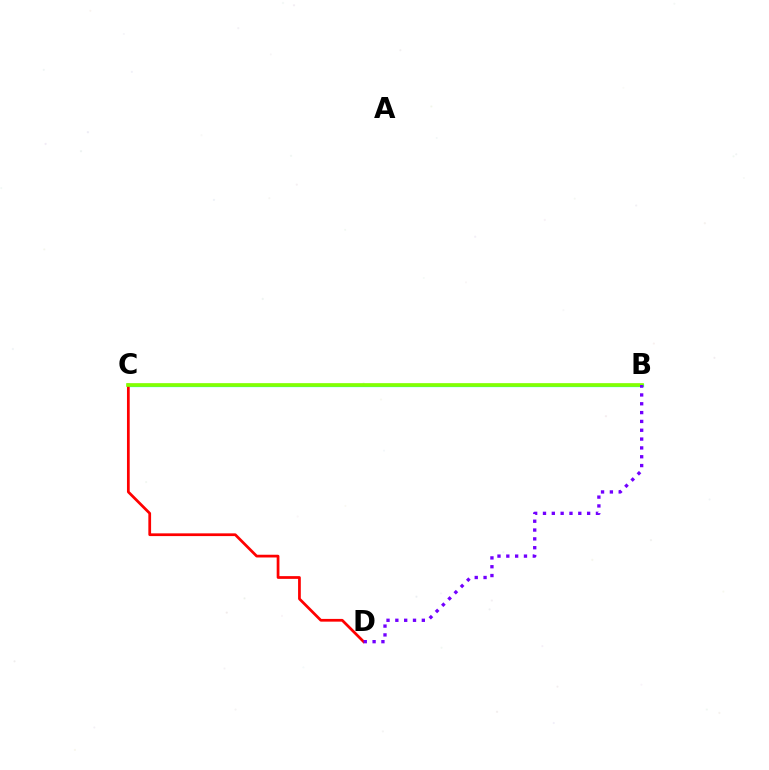{('B', 'C'): [{'color': '#00fff6', 'line_style': 'solid', 'thickness': 2.34}, {'color': '#84ff00', 'line_style': 'solid', 'thickness': 2.64}], ('C', 'D'): [{'color': '#ff0000', 'line_style': 'solid', 'thickness': 1.97}], ('B', 'D'): [{'color': '#7200ff', 'line_style': 'dotted', 'thickness': 2.4}]}